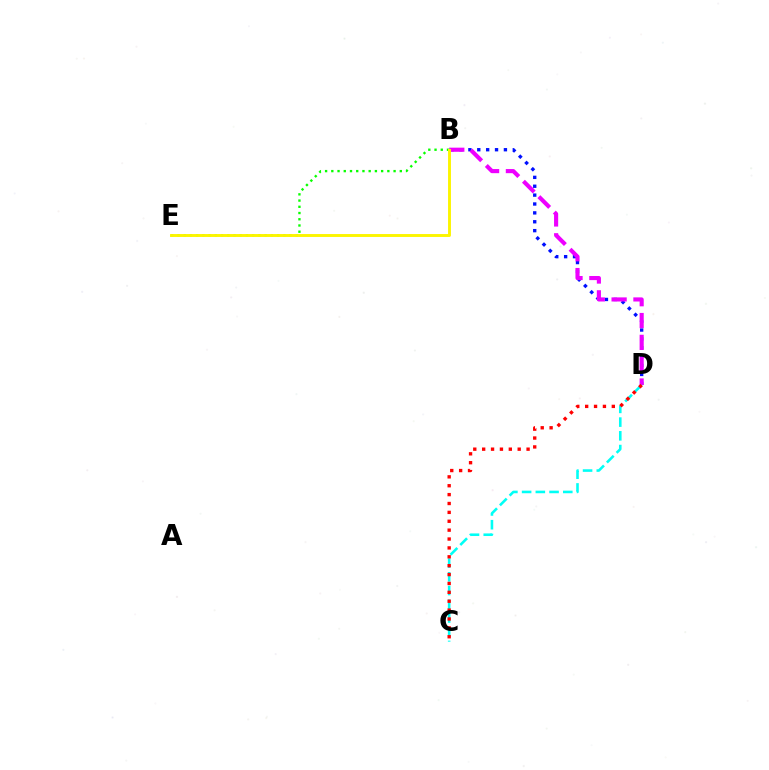{('B', 'D'): [{'color': '#0010ff', 'line_style': 'dotted', 'thickness': 2.41}, {'color': '#ee00ff', 'line_style': 'dashed', 'thickness': 2.97}], ('C', 'D'): [{'color': '#00fff6', 'line_style': 'dashed', 'thickness': 1.86}, {'color': '#ff0000', 'line_style': 'dotted', 'thickness': 2.41}], ('B', 'E'): [{'color': '#08ff00', 'line_style': 'dotted', 'thickness': 1.69}, {'color': '#fcf500', 'line_style': 'solid', 'thickness': 2.1}]}